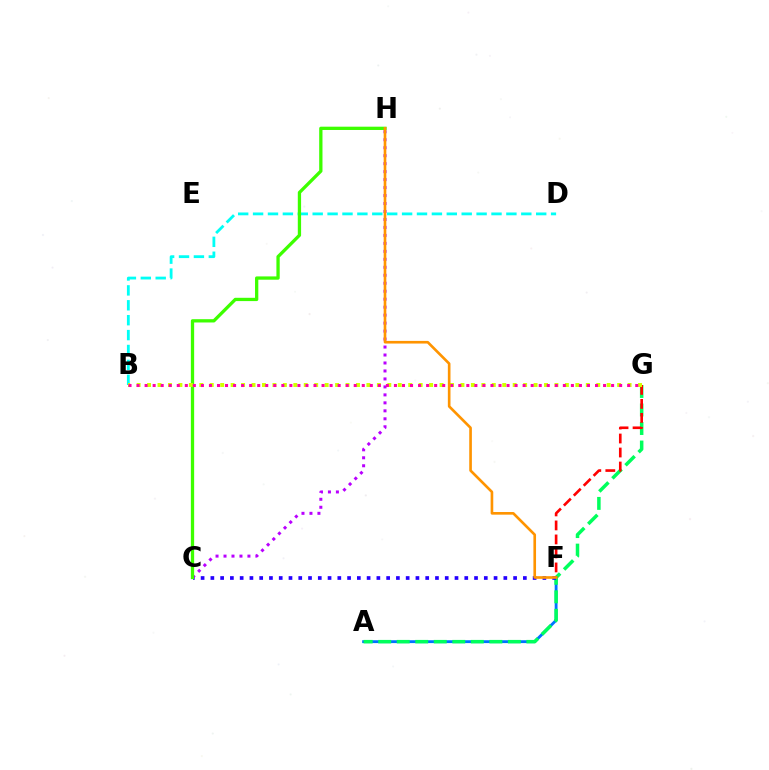{('B', 'D'): [{'color': '#00fff6', 'line_style': 'dashed', 'thickness': 2.02}], ('A', 'F'): [{'color': '#0074ff', 'line_style': 'solid', 'thickness': 2.05}], ('A', 'G'): [{'color': '#00ff5c', 'line_style': 'dashed', 'thickness': 2.52}], ('C', 'F'): [{'color': '#2500ff', 'line_style': 'dotted', 'thickness': 2.65}], ('F', 'G'): [{'color': '#ff0000', 'line_style': 'dashed', 'thickness': 1.9}], ('C', 'H'): [{'color': '#b900ff', 'line_style': 'dotted', 'thickness': 2.17}, {'color': '#3dff00', 'line_style': 'solid', 'thickness': 2.37}], ('B', 'G'): [{'color': '#d1ff00', 'line_style': 'dotted', 'thickness': 2.84}, {'color': '#ff00ac', 'line_style': 'dotted', 'thickness': 2.19}], ('F', 'H'): [{'color': '#ff9400', 'line_style': 'solid', 'thickness': 1.9}]}